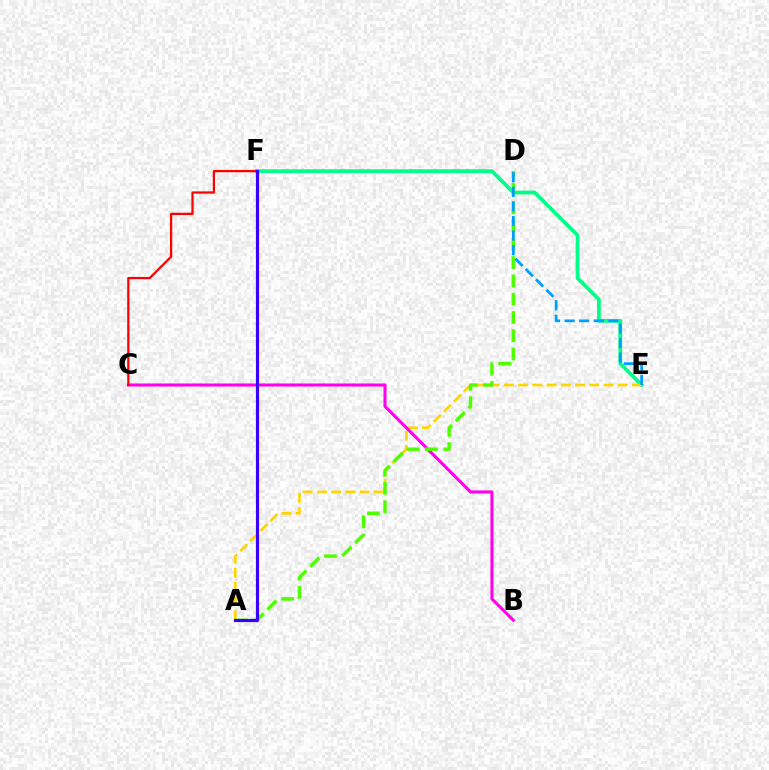{('E', 'F'): [{'color': '#00ff86', 'line_style': 'solid', 'thickness': 2.69}], ('A', 'E'): [{'color': '#ffd500', 'line_style': 'dashed', 'thickness': 1.93}], ('B', 'C'): [{'color': '#ff00ed', 'line_style': 'solid', 'thickness': 2.2}], ('A', 'D'): [{'color': '#4fff00', 'line_style': 'dashed', 'thickness': 2.48}], ('C', 'F'): [{'color': '#ff0000', 'line_style': 'solid', 'thickness': 1.62}], ('D', 'E'): [{'color': '#009eff', 'line_style': 'dashed', 'thickness': 1.98}], ('A', 'F'): [{'color': '#3700ff', 'line_style': 'solid', 'thickness': 2.27}]}